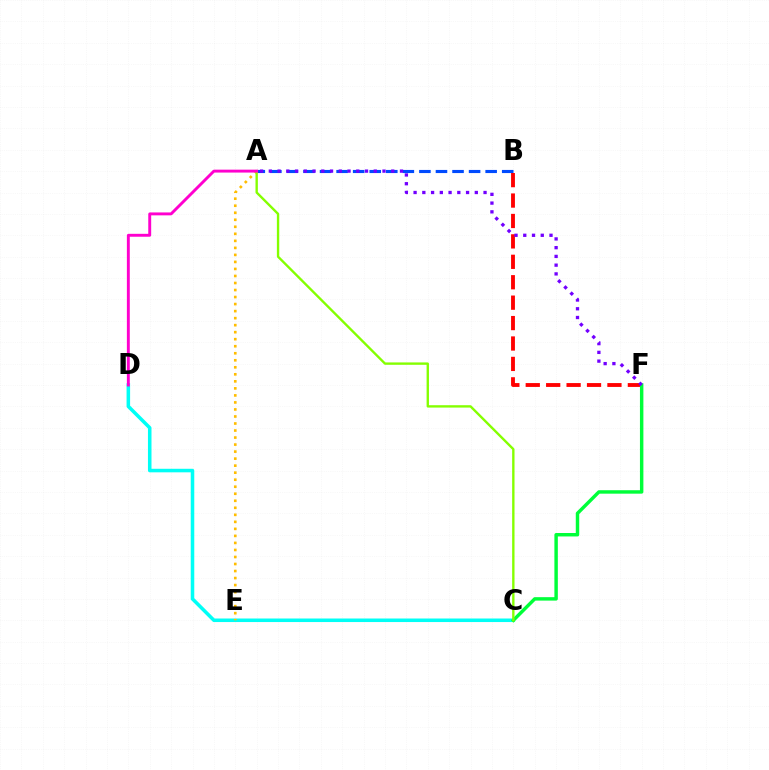{('C', 'D'): [{'color': '#00fff6', 'line_style': 'solid', 'thickness': 2.55}], ('A', 'B'): [{'color': '#004bff', 'line_style': 'dashed', 'thickness': 2.25}], ('B', 'F'): [{'color': '#ff0000', 'line_style': 'dashed', 'thickness': 2.77}], ('A', 'E'): [{'color': '#ffbd00', 'line_style': 'dotted', 'thickness': 1.91}], ('C', 'F'): [{'color': '#00ff39', 'line_style': 'solid', 'thickness': 2.48}], ('A', 'C'): [{'color': '#84ff00', 'line_style': 'solid', 'thickness': 1.71}], ('A', 'D'): [{'color': '#ff00cf', 'line_style': 'solid', 'thickness': 2.1}], ('A', 'F'): [{'color': '#7200ff', 'line_style': 'dotted', 'thickness': 2.38}]}